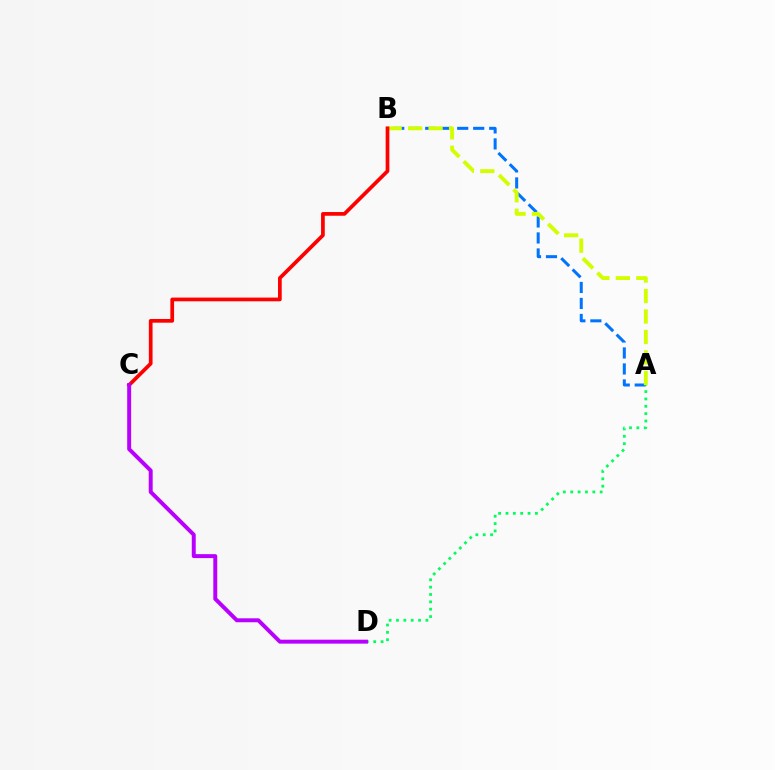{('A', 'B'): [{'color': '#0074ff', 'line_style': 'dashed', 'thickness': 2.17}, {'color': '#d1ff00', 'line_style': 'dashed', 'thickness': 2.78}], ('B', 'C'): [{'color': '#ff0000', 'line_style': 'solid', 'thickness': 2.67}], ('A', 'D'): [{'color': '#00ff5c', 'line_style': 'dotted', 'thickness': 2.0}], ('C', 'D'): [{'color': '#b900ff', 'line_style': 'solid', 'thickness': 2.84}]}